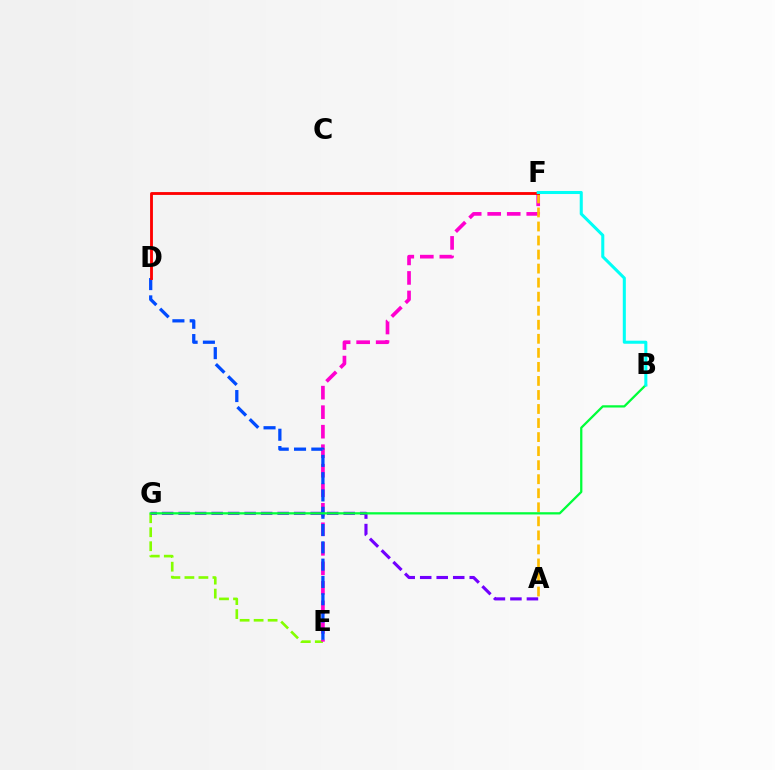{('E', 'G'): [{'color': '#84ff00', 'line_style': 'dashed', 'thickness': 1.9}], ('E', 'F'): [{'color': '#ff00cf', 'line_style': 'dashed', 'thickness': 2.65}], ('A', 'F'): [{'color': '#ffbd00', 'line_style': 'dashed', 'thickness': 1.91}], ('A', 'G'): [{'color': '#7200ff', 'line_style': 'dashed', 'thickness': 2.24}], ('D', 'E'): [{'color': '#004bff', 'line_style': 'dashed', 'thickness': 2.35}], ('D', 'F'): [{'color': '#ff0000', 'line_style': 'solid', 'thickness': 2.05}], ('B', 'G'): [{'color': '#00ff39', 'line_style': 'solid', 'thickness': 1.63}], ('B', 'F'): [{'color': '#00fff6', 'line_style': 'solid', 'thickness': 2.2}]}